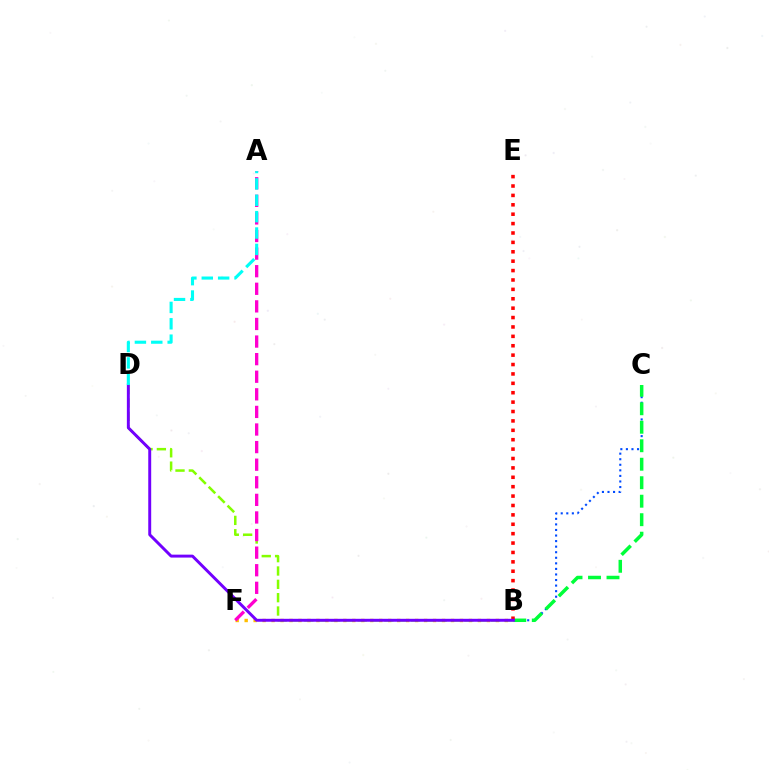{('B', 'F'): [{'color': '#ffbd00', 'line_style': 'dotted', 'thickness': 2.44}], ('B', 'C'): [{'color': '#004bff', 'line_style': 'dotted', 'thickness': 1.51}, {'color': '#00ff39', 'line_style': 'dashed', 'thickness': 2.51}], ('B', 'E'): [{'color': '#ff0000', 'line_style': 'dotted', 'thickness': 2.55}], ('B', 'D'): [{'color': '#84ff00', 'line_style': 'dashed', 'thickness': 1.81}, {'color': '#7200ff', 'line_style': 'solid', 'thickness': 2.11}], ('A', 'F'): [{'color': '#ff00cf', 'line_style': 'dashed', 'thickness': 2.39}], ('A', 'D'): [{'color': '#00fff6', 'line_style': 'dashed', 'thickness': 2.23}]}